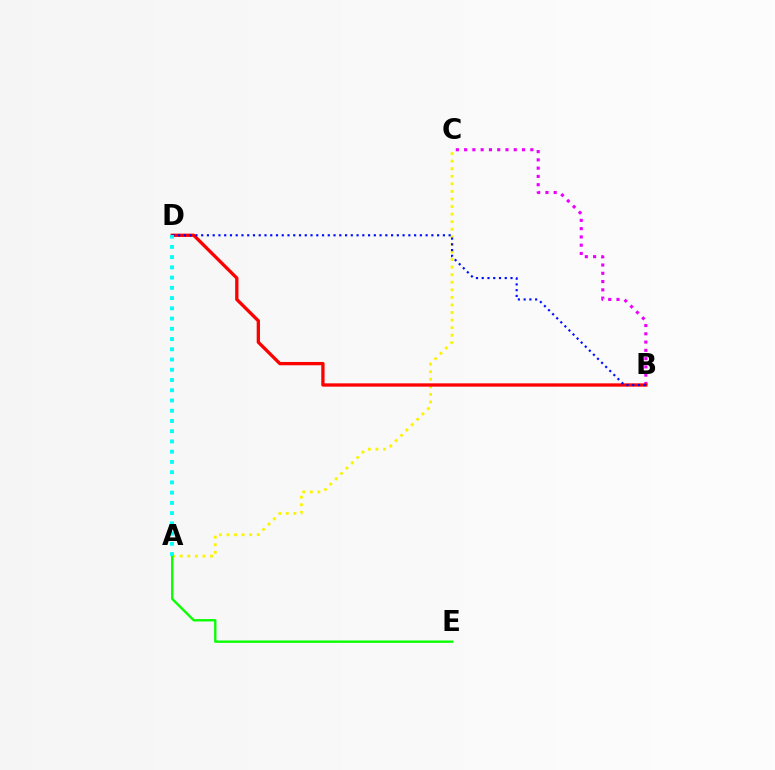{('A', 'C'): [{'color': '#fcf500', 'line_style': 'dotted', 'thickness': 2.06}], ('B', 'C'): [{'color': '#ee00ff', 'line_style': 'dotted', 'thickness': 2.25}], ('A', 'E'): [{'color': '#08ff00', 'line_style': 'solid', 'thickness': 1.7}], ('B', 'D'): [{'color': '#ff0000', 'line_style': 'solid', 'thickness': 2.38}, {'color': '#0010ff', 'line_style': 'dotted', 'thickness': 1.56}], ('A', 'D'): [{'color': '#00fff6', 'line_style': 'dotted', 'thickness': 2.78}]}